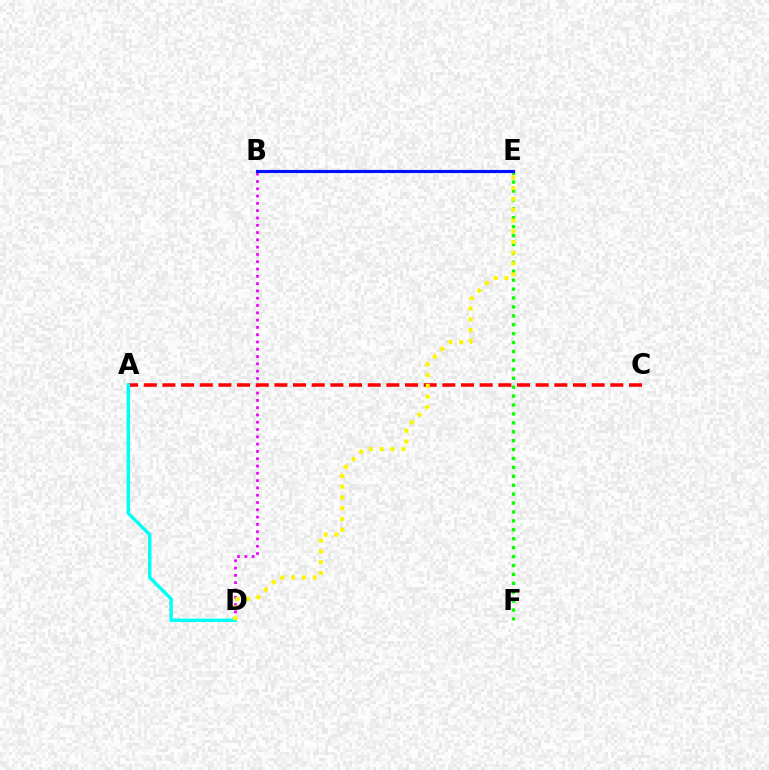{('B', 'D'): [{'color': '#ee00ff', 'line_style': 'dotted', 'thickness': 1.98}], ('A', 'C'): [{'color': '#ff0000', 'line_style': 'dashed', 'thickness': 2.54}], ('A', 'D'): [{'color': '#00fff6', 'line_style': 'solid', 'thickness': 2.46}], ('E', 'F'): [{'color': '#08ff00', 'line_style': 'dotted', 'thickness': 2.42}], ('B', 'E'): [{'color': '#0010ff', 'line_style': 'solid', 'thickness': 2.26}], ('D', 'E'): [{'color': '#fcf500', 'line_style': 'dotted', 'thickness': 2.92}]}